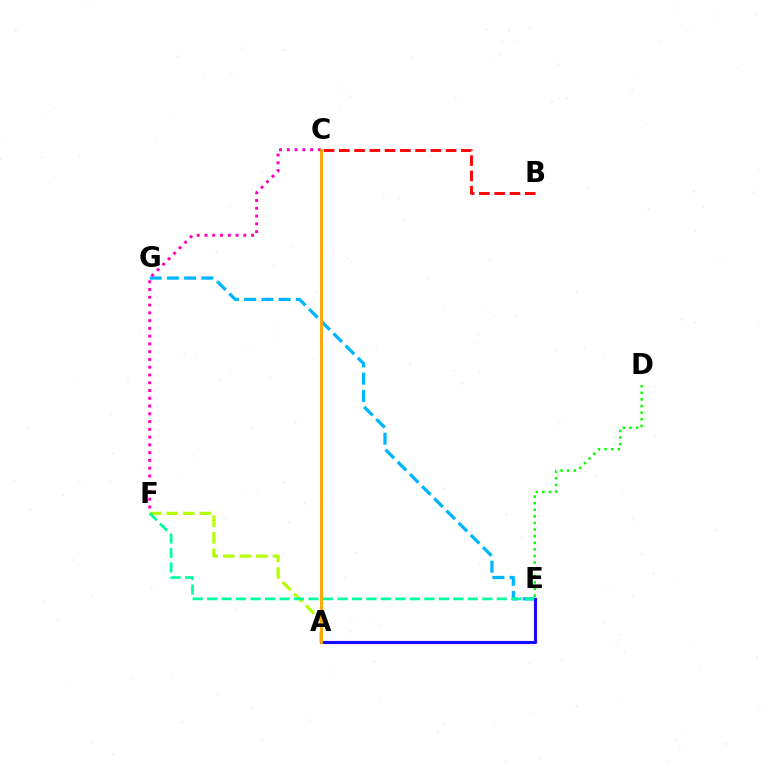{('E', 'G'): [{'color': '#00b5ff', 'line_style': 'dashed', 'thickness': 2.34}], ('A', 'F'): [{'color': '#b3ff00', 'line_style': 'dashed', 'thickness': 2.25}], ('A', 'E'): [{'color': '#9b00ff', 'line_style': 'solid', 'thickness': 2.28}, {'color': '#0010ff', 'line_style': 'solid', 'thickness': 1.84}], ('E', 'F'): [{'color': '#00ff9d', 'line_style': 'dashed', 'thickness': 1.97}], ('C', 'F'): [{'color': '#ff00bd', 'line_style': 'dotted', 'thickness': 2.11}], ('A', 'C'): [{'color': '#ffa500', 'line_style': 'solid', 'thickness': 2.06}], ('D', 'E'): [{'color': '#08ff00', 'line_style': 'dotted', 'thickness': 1.79}], ('B', 'C'): [{'color': '#ff0000', 'line_style': 'dashed', 'thickness': 2.07}]}